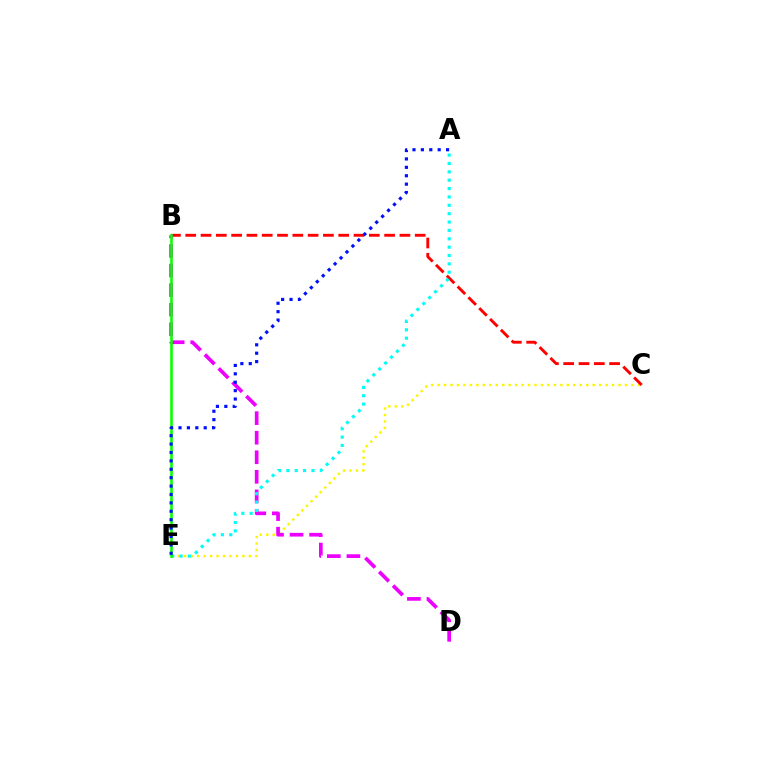{('C', 'E'): [{'color': '#fcf500', 'line_style': 'dotted', 'thickness': 1.76}], ('B', 'C'): [{'color': '#ff0000', 'line_style': 'dashed', 'thickness': 2.08}], ('B', 'D'): [{'color': '#ee00ff', 'line_style': 'dashed', 'thickness': 2.66}], ('A', 'E'): [{'color': '#00fff6', 'line_style': 'dotted', 'thickness': 2.27}, {'color': '#0010ff', 'line_style': 'dotted', 'thickness': 2.28}], ('B', 'E'): [{'color': '#08ff00', 'line_style': 'solid', 'thickness': 1.88}]}